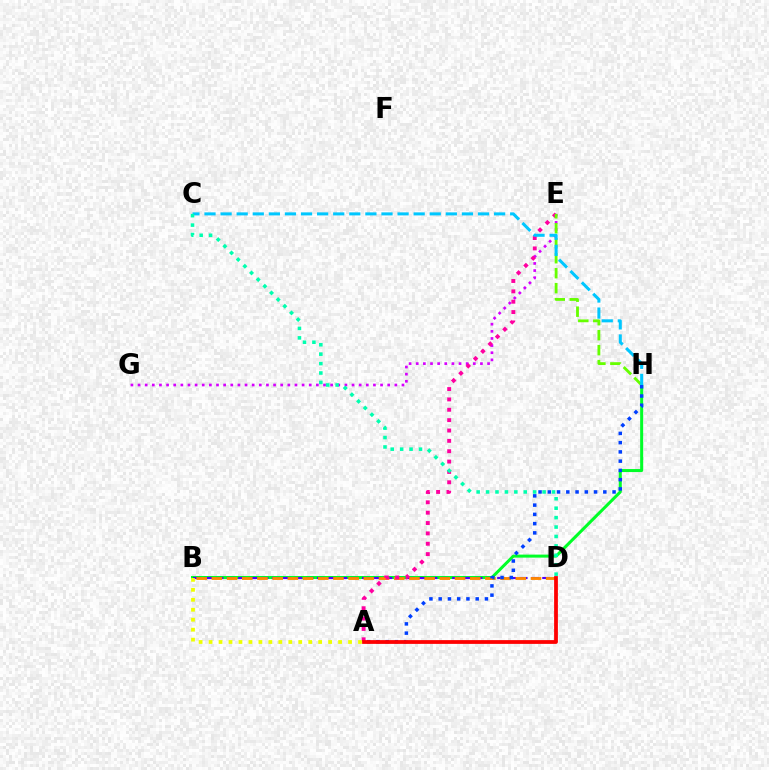{('B', 'H'): [{'color': '#00ff27', 'line_style': 'solid', 'thickness': 2.17}], ('B', 'D'): [{'color': '#4f00ff', 'line_style': 'dashed', 'thickness': 1.53}, {'color': '#ff8800', 'line_style': 'dashed', 'thickness': 2.06}], ('E', 'G'): [{'color': '#d600ff', 'line_style': 'dotted', 'thickness': 1.94}], ('A', 'E'): [{'color': '#ff00a0', 'line_style': 'dotted', 'thickness': 2.81}], ('E', 'H'): [{'color': '#66ff00', 'line_style': 'dashed', 'thickness': 2.03}], ('C', 'H'): [{'color': '#00c7ff', 'line_style': 'dashed', 'thickness': 2.19}], ('A', 'H'): [{'color': '#003fff', 'line_style': 'dotted', 'thickness': 2.51}], ('A', 'B'): [{'color': '#eeff00', 'line_style': 'dotted', 'thickness': 2.71}], ('C', 'D'): [{'color': '#00ffaf', 'line_style': 'dotted', 'thickness': 2.56}], ('A', 'D'): [{'color': '#ff0000', 'line_style': 'solid', 'thickness': 2.72}]}